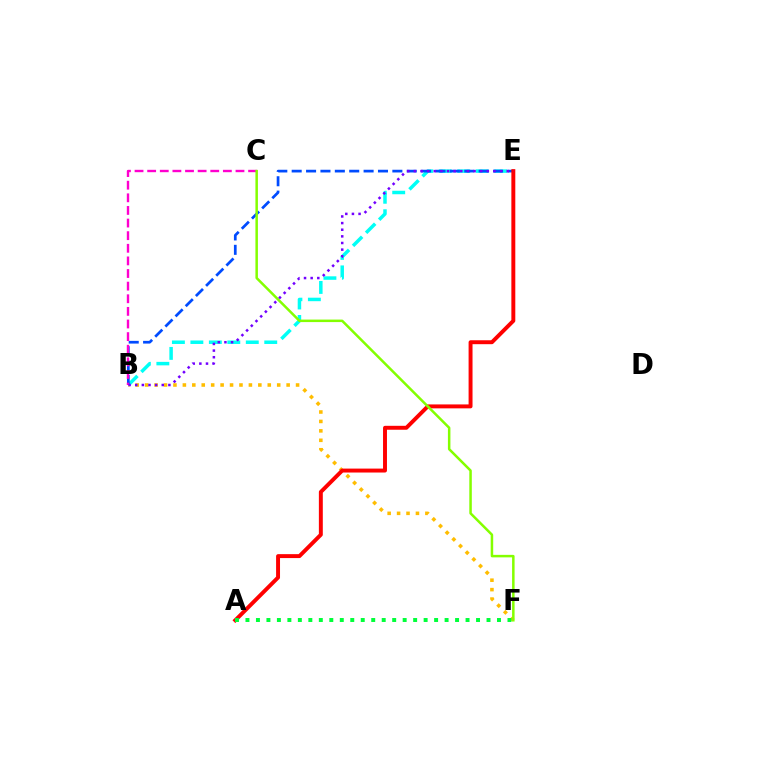{('B', 'E'): [{'color': '#00fff6', 'line_style': 'dashed', 'thickness': 2.51}, {'color': '#004bff', 'line_style': 'dashed', 'thickness': 1.95}, {'color': '#7200ff', 'line_style': 'dotted', 'thickness': 1.8}], ('B', 'F'): [{'color': '#ffbd00', 'line_style': 'dotted', 'thickness': 2.56}], ('A', 'E'): [{'color': '#ff0000', 'line_style': 'solid', 'thickness': 2.83}], ('A', 'F'): [{'color': '#00ff39', 'line_style': 'dotted', 'thickness': 2.85}], ('B', 'C'): [{'color': '#ff00cf', 'line_style': 'dashed', 'thickness': 1.71}], ('C', 'F'): [{'color': '#84ff00', 'line_style': 'solid', 'thickness': 1.8}]}